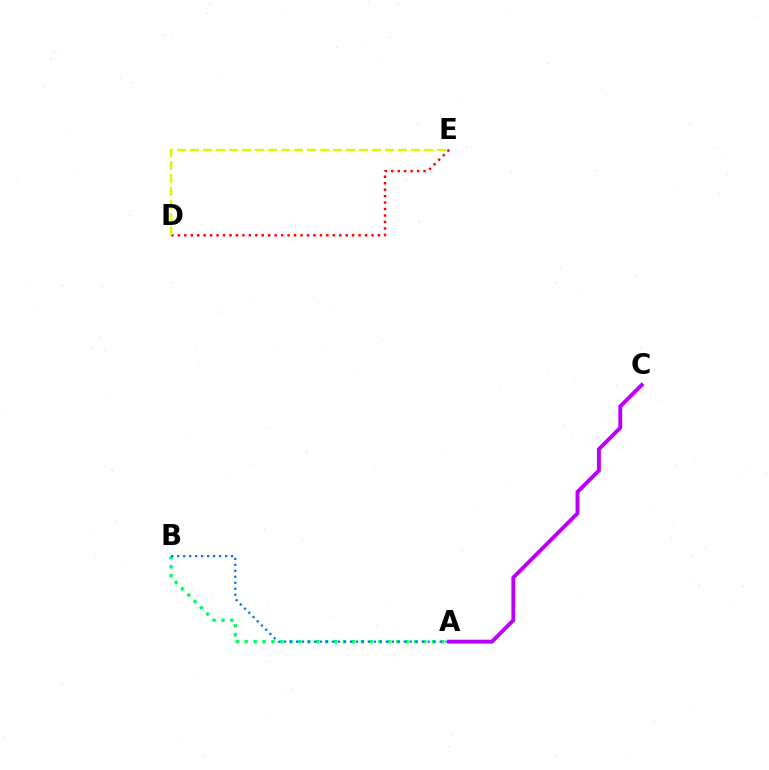{('D', 'E'): [{'color': '#ff0000', 'line_style': 'dotted', 'thickness': 1.75}, {'color': '#d1ff00', 'line_style': 'dashed', 'thickness': 1.77}], ('A', 'B'): [{'color': '#00ff5c', 'line_style': 'dotted', 'thickness': 2.43}, {'color': '#0074ff', 'line_style': 'dotted', 'thickness': 1.62}], ('A', 'C'): [{'color': '#b900ff', 'line_style': 'solid', 'thickness': 2.81}]}